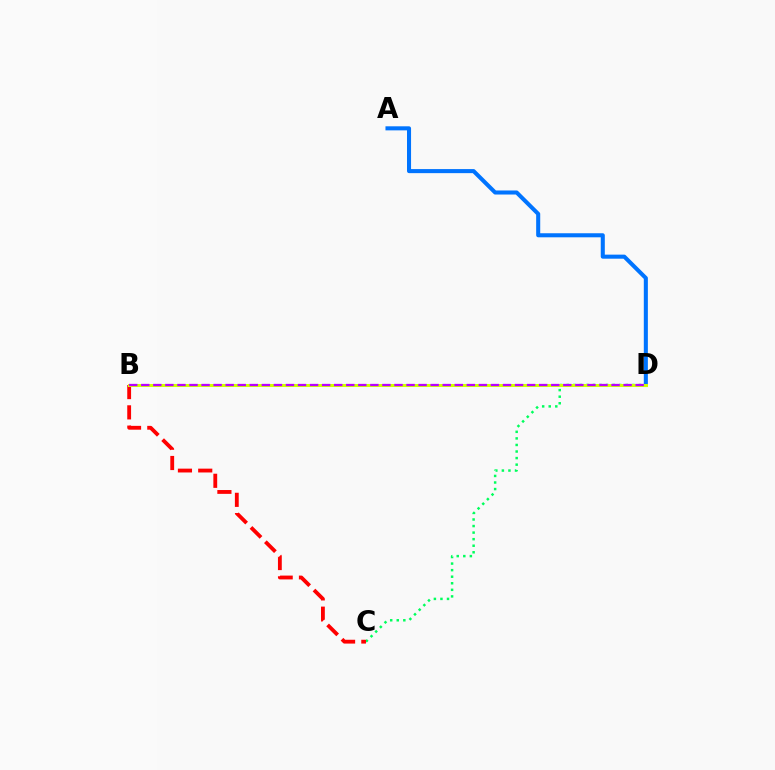{('C', 'D'): [{'color': '#00ff5c', 'line_style': 'dotted', 'thickness': 1.78}], ('A', 'D'): [{'color': '#0074ff', 'line_style': 'solid', 'thickness': 2.92}], ('B', 'C'): [{'color': '#ff0000', 'line_style': 'dashed', 'thickness': 2.76}], ('B', 'D'): [{'color': '#d1ff00', 'line_style': 'solid', 'thickness': 2.17}, {'color': '#b900ff', 'line_style': 'dashed', 'thickness': 1.64}]}